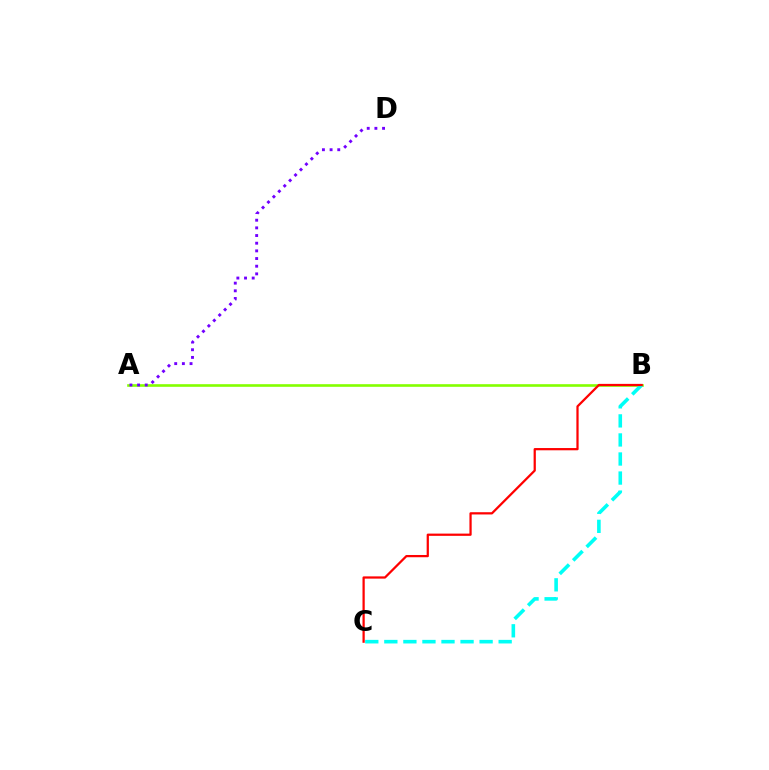{('A', 'B'): [{'color': '#84ff00', 'line_style': 'solid', 'thickness': 1.89}], ('B', 'C'): [{'color': '#00fff6', 'line_style': 'dashed', 'thickness': 2.59}, {'color': '#ff0000', 'line_style': 'solid', 'thickness': 1.62}], ('A', 'D'): [{'color': '#7200ff', 'line_style': 'dotted', 'thickness': 2.08}]}